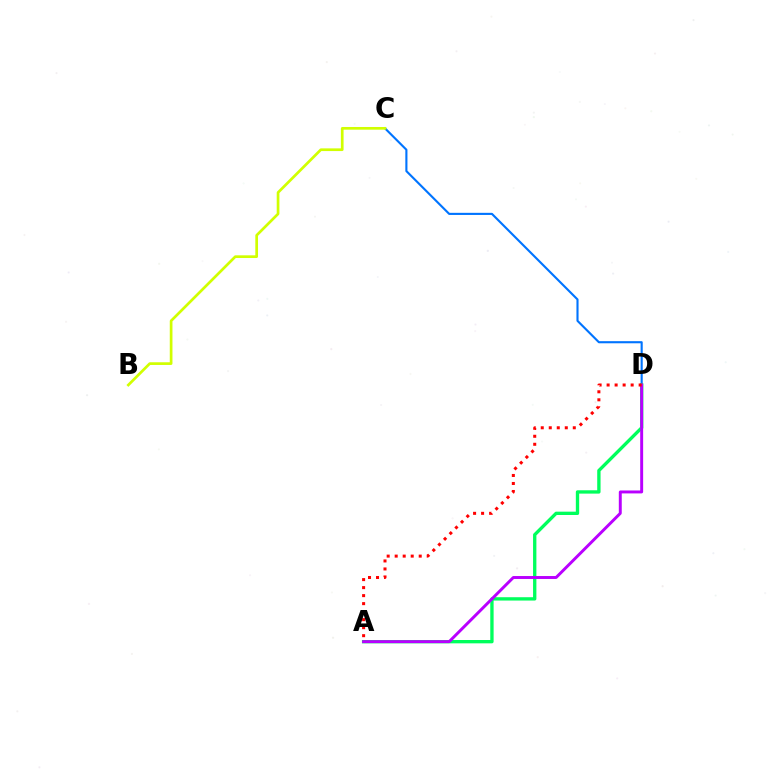{('C', 'D'): [{'color': '#0074ff', 'line_style': 'solid', 'thickness': 1.53}], ('A', 'D'): [{'color': '#00ff5c', 'line_style': 'solid', 'thickness': 2.4}, {'color': '#b900ff', 'line_style': 'solid', 'thickness': 2.11}, {'color': '#ff0000', 'line_style': 'dotted', 'thickness': 2.18}], ('B', 'C'): [{'color': '#d1ff00', 'line_style': 'solid', 'thickness': 1.94}]}